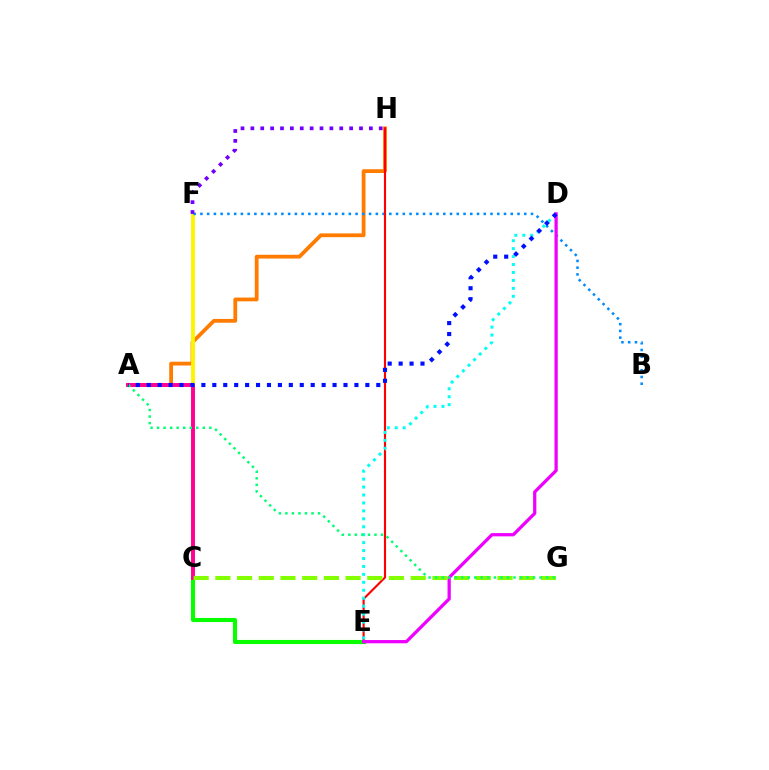{('A', 'H'): [{'color': '#ff7c00', 'line_style': 'solid', 'thickness': 2.73}], ('C', 'F'): [{'color': '#fcf500', 'line_style': 'solid', 'thickness': 2.79}], ('B', 'F'): [{'color': '#008cff', 'line_style': 'dotted', 'thickness': 1.83}], ('C', 'E'): [{'color': '#08ff00', 'line_style': 'solid', 'thickness': 2.96}], ('E', 'H'): [{'color': '#ff0000', 'line_style': 'solid', 'thickness': 1.53}], ('A', 'C'): [{'color': '#ff0094', 'line_style': 'solid', 'thickness': 2.81}], ('D', 'E'): [{'color': '#00fff6', 'line_style': 'dotted', 'thickness': 2.16}, {'color': '#ee00ff', 'line_style': 'solid', 'thickness': 2.34}], ('F', 'H'): [{'color': '#7200ff', 'line_style': 'dotted', 'thickness': 2.68}], ('C', 'G'): [{'color': '#84ff00', 'line_style': 'dashed', 'thickness': 2.95}], ('A', 'G'): [{'color': '#00ff74', 'line_style': 'dotted', 'thickness': 1.77}], ('A', 'D'): [{'color': '#0010ff', 'line_style': 'dotted', 'thickness': 2.97}]}